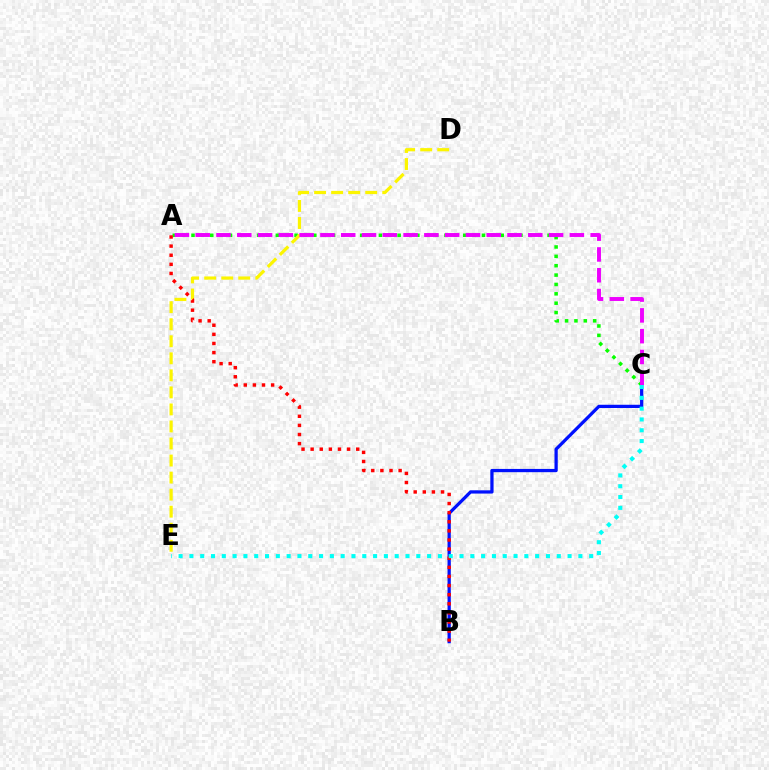{('B', 'C'): [{'color': '#0010ff', 'line_style': 'solid', 'thickness': 2.34}], ('A', 'C'): [{'color': '#08ff00', 'line_style': 'dotted', 'thickness': 2.55}, {'color': '#ee00ff', 'line_style': 'dashed', 'thickness': 2.82}], ('D', 'E'): [{'color': '#fcf500', 'line_style': 'dashed', 'thickness': 2.32}], ('A', 'B'): [{'color': '#ff0000', 'line_style': 'dotted', 'thickness': 2.48}], ('C', 'E'): [{'color': '#00fff6', 'line_style': 'dotted', 'thickness': 2.94}]}